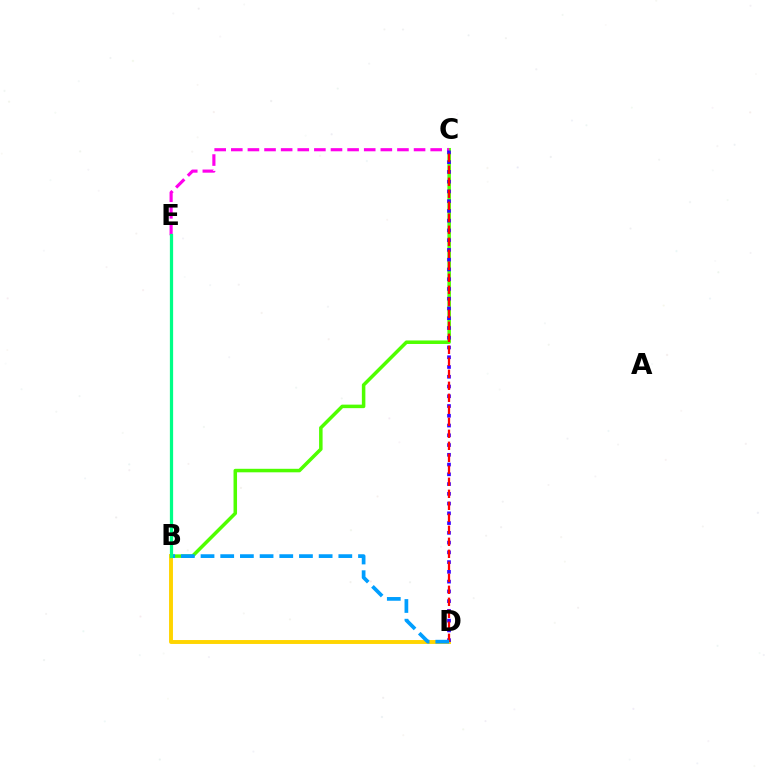{('B', 'C'): [{'color': '#4fff00', 'line_style': 'solid', 'thickness': 2.53}], ('B', 'D'): [{'color': '#ffd500', 'line_style': 'solid', 'thickness': 2.81}, {'color': '#009eff', 'line_style': 'dashed', 'thickness': 2.67}], ('C', 'E'): [{'color': '#ff00ed', 'line_style': 'dashed', 'thickness': 2.26}], ('C', 'D'): [{'color': '#3700ff', 'line_style': 'dotted', 'thickness': 2.65}, {'color': '#ff0000', 'line_style': 'dashed', 'thickness': 1.63}], ('B', 'E'): [{'color': '#00ff86', 'line_style': 'solid', 'thickness': 2.33}]}